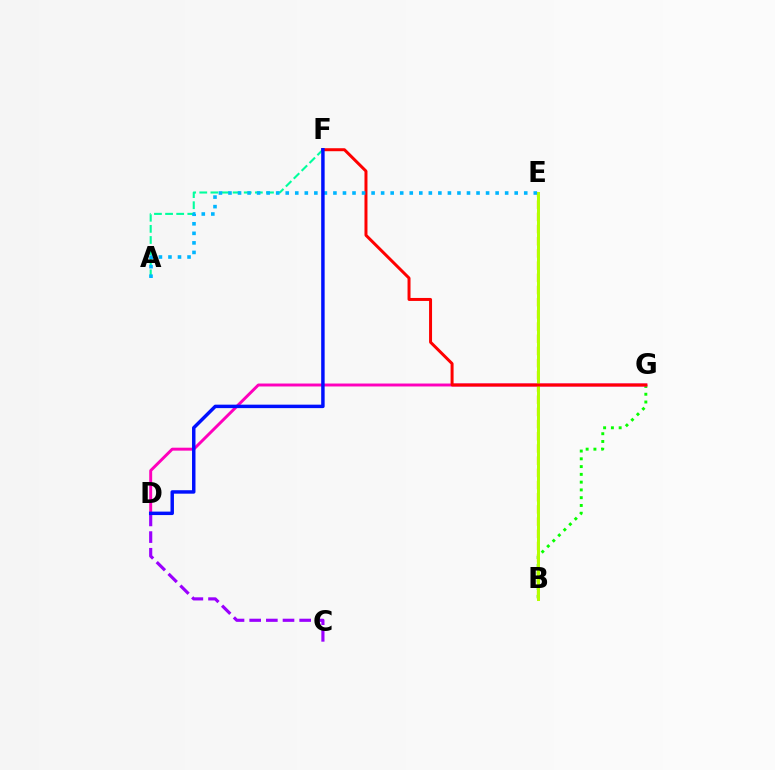{('B', 'G'): [{'color': '#08ff00', 'line_style': 'dotted', 'thickness': 2.11}], ('D', 'G'): [{'color': '#ff00bd', 'line_style': 'solid', 'thickness': 2.12}], ('C', 'D'): [{'color': '#9b00ff', 'line_style': 'dashed', 'thickness': 2.26}], ('B', 'E'): [{'color': '#ffa500', 'line_style': 'dashed', 'thickness': 1.66}, {'color': '#b3ff00', 'line_style': 'solid', 'thickness': 2.15}], ('A', 'F'): [{'color': '#00ff9d', 'line_style': 'dashed', 'thickness': 1.51}], ('F', 'G'): [{'color': '#ff0000', 'line_style': 'solid', 'thickness': 2.15}], ('A', 'E'): [{'color': '#00b5ff', 'line_style': 'dotted', 'thickness': 2.59}], ('D', 'F'): [{'color': '#0010ff', 'line_style': 'solid', 'thickness': 2.49}]}